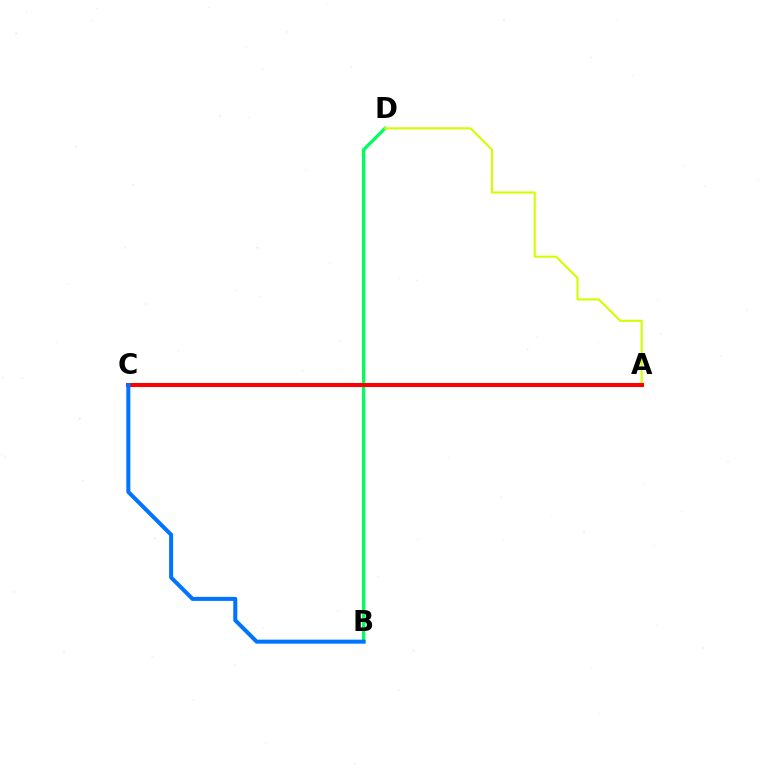{('B', 'D'): [{'color': '#00ff5c', 'line_style': 'solid', 'thickness': 2.36}], ('A', 'D'): [{'color': '#d1ff00', 'line_style': 'solid', 'thickness': 1.52}], ('A', 'C'): [{'color': '#b900ff', 'line_style': 'dashed', 'thickness': 2.6}, {'color': '#ff0000', 'line_style': 'solid', 'thickness': 2.92}], ('B', 'C'): [{'color': '#0074ff', 'line_style': 'solid', 'thickness': 2.9}]}